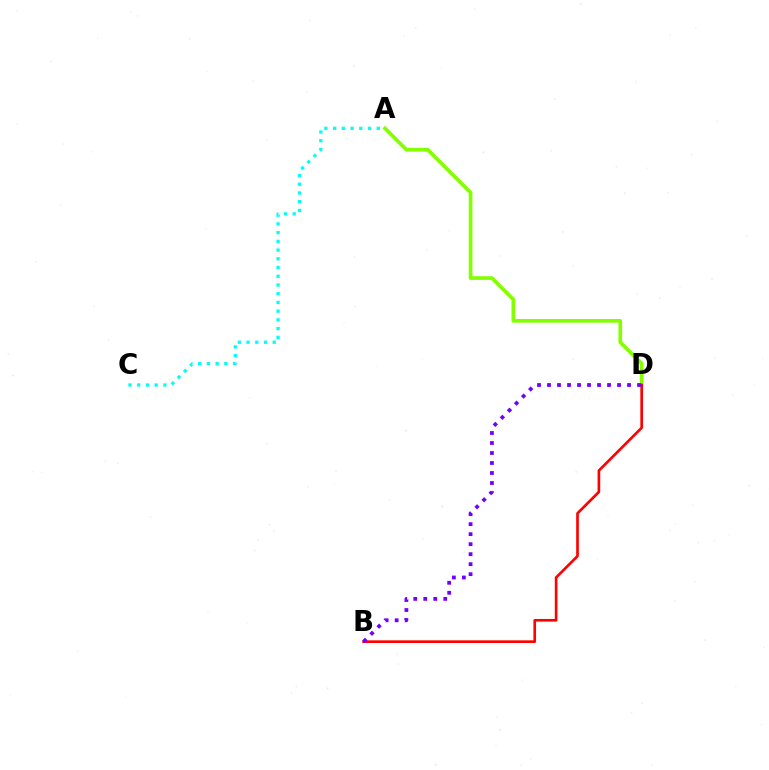{('A', 'D'): [{'color': '#84ff00', 'line_style': 'solid', 'thickness': 2.64}], ('B', 'D'): [{'color': '#ff0000', 'line_style': 'solid', 'thickness': 1.91}, {'color': '#7200ff', 'line_style': 'dotted', 'thickness': 2.72}], ('A', 'C'): [{'color': '#00fff6', 'line_style': 'dotted', 'thickness': 2.37}]}